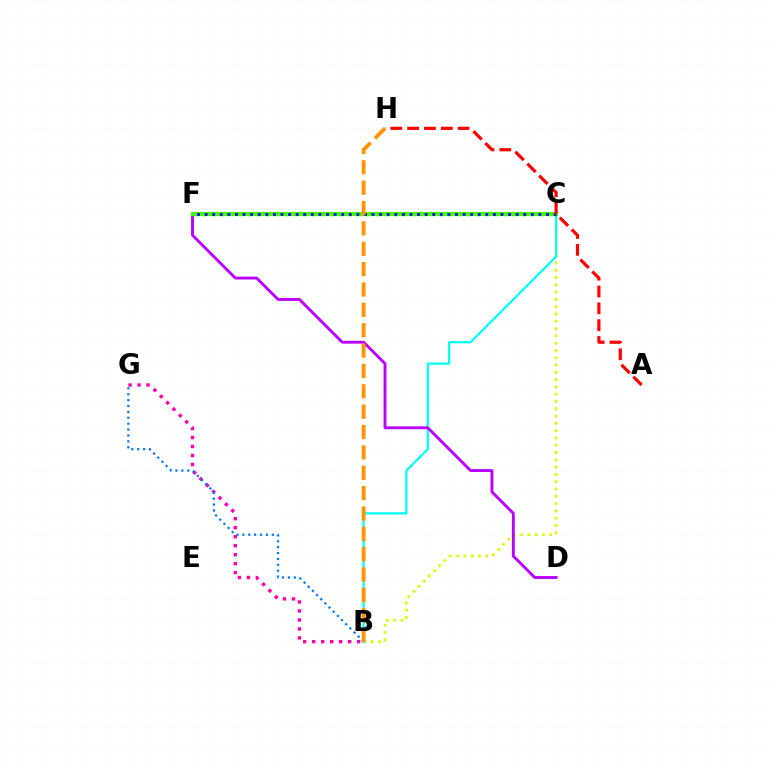{('B', 'C'): [{'color': '#d1ff00', 'line_style': 'dotted', 'thickness': 1.98}, {'color': '#00fff6', 'line_style': 'solid', 'thickness': 1.6}], ('B', 'G'): [{'color': '#ff00ac', 'line_style': 'dotted', 'thickness': 2.44}, {'color': '#0074ff', 'line_style': 'dotted', 'thickness': 1.6}], ('D', 'F'): [{'color': '#b900ff', 'line_style': 'solid', 'thickness': 2.08}], ('C', 'F'): [{'color': '#00ff5c', 'line_style': 'dotted', 'thickness': 2.48}, {'color': '#3dff00', 'line_style': 'solid', 'thickness': 2.99}, {'color': '#2500ff', 'line_style': 'dotted', 'thickness': 2.06}], ('A', 'H'): [{'color': '#ff0000', 'line_style': 'dashed', 'thickness': 2.29}], ('B', 'H'): [{'color': '#ff9400', 'line_style': 'dashed', 'thickness': 2.77}]}